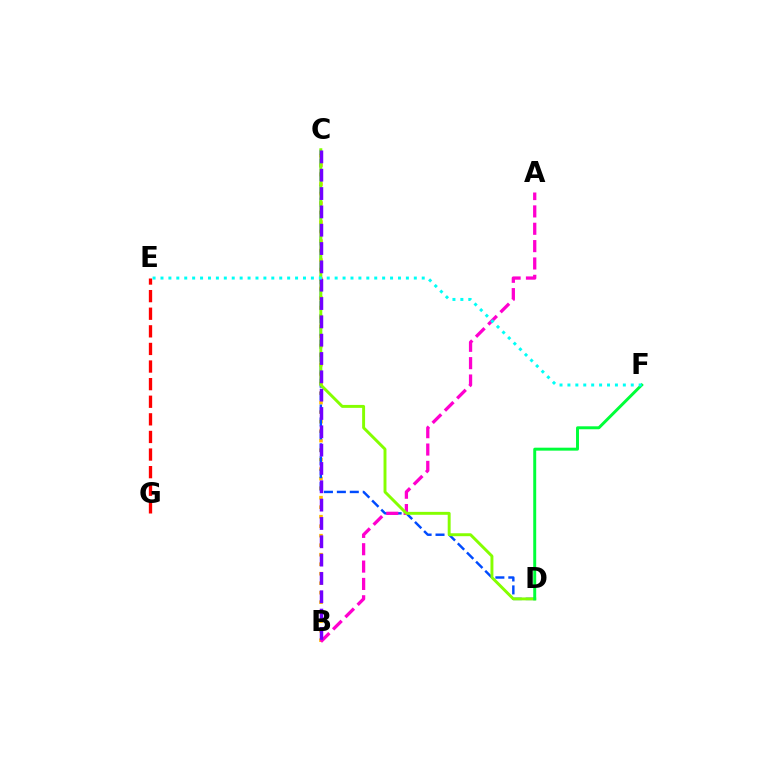{('E', 'G'): [{'color': '#ff0000', 'line_style': 'dashed', 'thickness': 2.39}], ('B', 'C'): [{'color': '#ffbd00', 'line_style': 'dotted', 'thickness': 2.58}, {'color': '#7200ff', 'line_style': 'dashed', 'thickness': 2.49}], ('C', 'D'): [{'color': '#004bff', 'line_style': 'dashed', 'thickness': 1.76}, {'color': '#84ff00', 'line_style': 'solid', 'thickness': 2.11}], ('A', 'B'): [{'color': '#ff00cf', 'line_style': 'dashed', 'thickness': 2.36}], ('D', 'F'): [{'color': '#00ff39', 'line_style': 'solid', 'thickness': 2.13}], ('E', 'F'): [{'color': '#00fff6', 'line_style': 'dotted', 'thickness': 2.15}]}